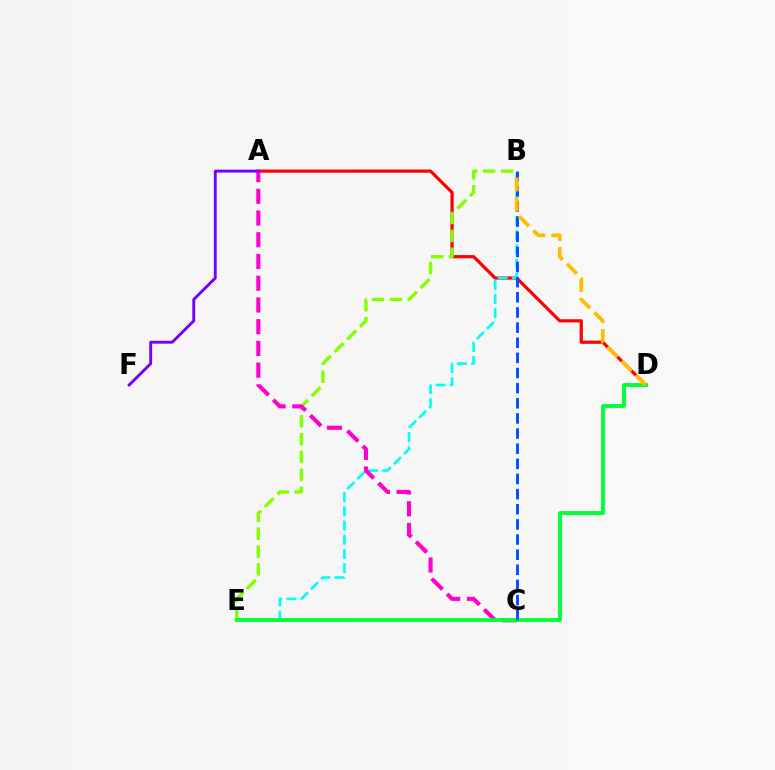{('A', 'D'): [{'color': '#ff0000', 'line_style': 'solid', 'thickness': 2.31}], ('B', 'E'): [{'color': '#84ff00', 'line_style': 'dashed', 'thickness': 2.43}, {'color': '#00fff6', 'line_style': 'dashed', 'thickness': 1.93}], ('A', 'C'): [{'color': '#ff00cf', 'line_style': 'dashed', 'thickness': 2.95}], ('D', 'E'): [{'color': '#00ff39', 'line_style': 'solid', 'thickness': 2.78}], ('A', 'F'): [{'color': '#7200ff', 'line_style': 'solid', 'thickness': 2.08}], ('B', 'C'): [{'color': '#004bff', 'line_style': 'dashed', 'thickness': 2.06}], ('B', 'D'): [{'color': '#ffbd00', 'line_style': 'dashed', 'thickness': 2.72}]}